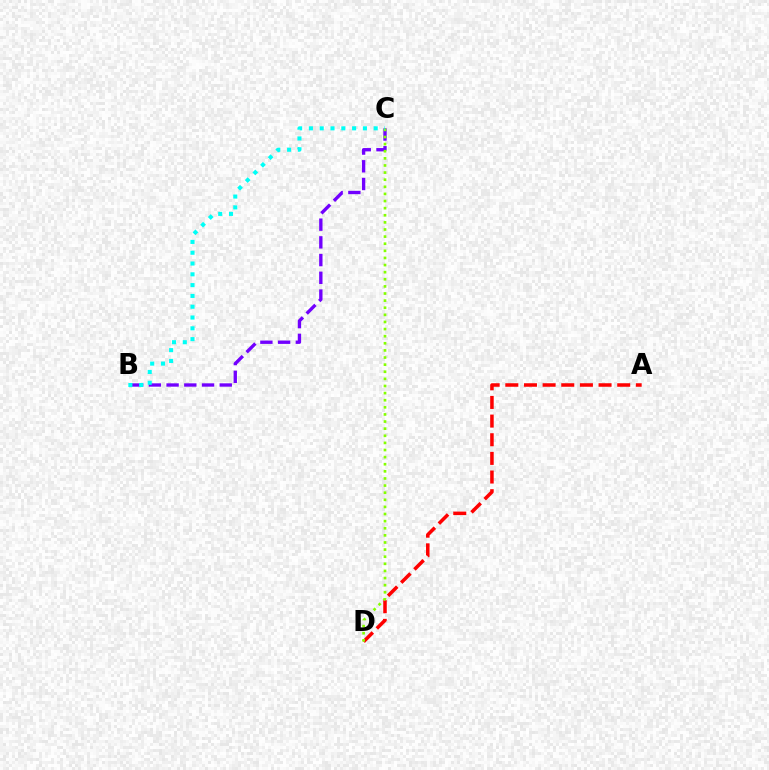{('A', 'D'): [{'color': '#ff0000', 'line_style': 'dashed', 'thickness': 2.53}], ('B', 'C'): [{'color': '#7200ff', 'line_style': 'dashed', 'thickness': 2.41}, {'color': '#00fff6', 'line_style': 'dotted', 'thickness': 2.93}], ('C', 'D'): [{'color': '#84ff00', 'line_style': 'dotted', 'thickness': 1.93}]}